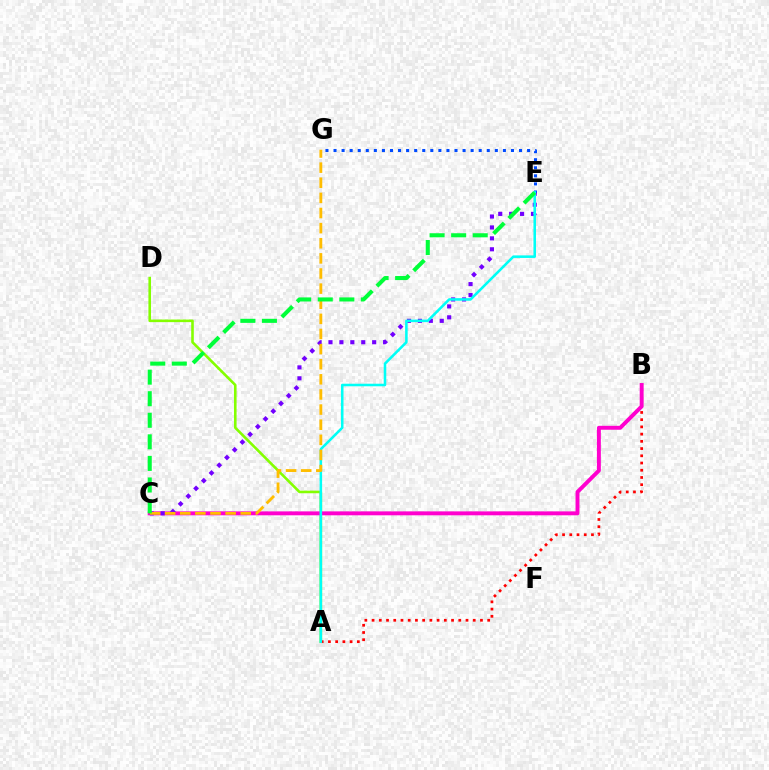{('A', 'D'): [{'color': '#84ff00', 'line_style': 'solid', 'thickness': 1.87}], ('E', 'G'): [{'color': '#004bff', 'line_style': 'dotted', 'thickness': 2.19}], ('A', 'B'): [{'color': '#ff0000', 'line_style': 'dotted', 'thickness': 1.96}], ('B', 'C'): [{'color': '#ff00cf', 'line_style': 'solid', 'thickness': 2.82}], ('C', 'E'): [{'color': '#7200ff', 'line_style': 'dotted', 'thickness': 2.97}, {'color': '#00ff39', 'line_style': 'dashed', 'thickness': 2.93}], ('A', 'E'): [{'color': '#00fff6', 'line_style': 'solid', 'thickness': 1.84}], ('C', 'G'): [{'color': '#ffbd00', 'line_style': 'dashed', 'thickness': 2.05}]}